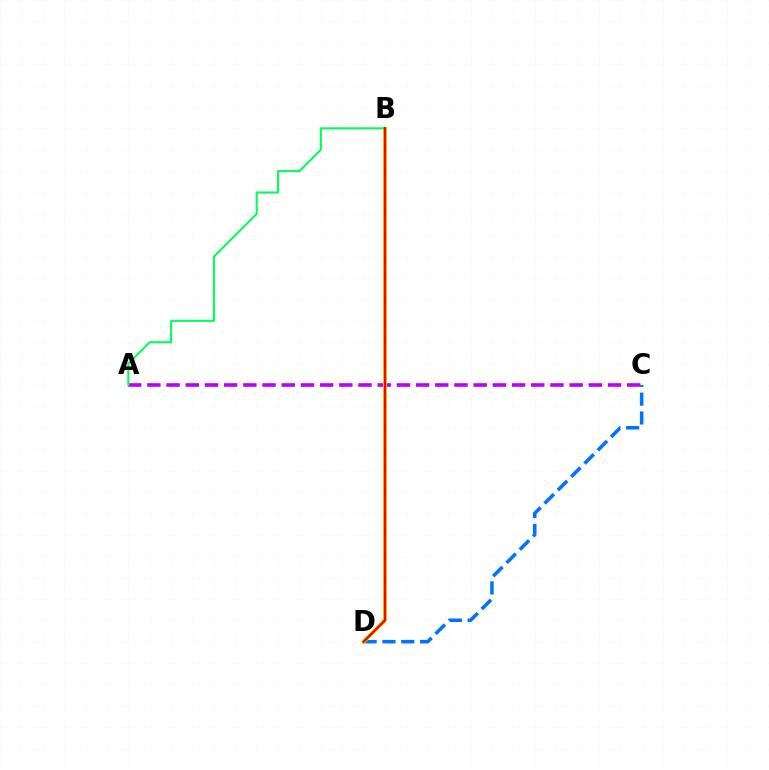{('A', 'C'): [{'color': '#b900ff', 'line_style': 'dashed', 'thickness': 2.61}], ('C', 'D'): [{'color': '#0074ff', 'line_style': 'dashed', 'thickness': 2.55}], ('B', 'D'): [{'color': '#d1ff00', 'line_style': 'solid', 'thickness': 2.8}, {'color': '#ff0000', 'line_style': 'solid', 'thickness': 1.81}], ('A', 'B'): [{'color': '#00ff5c', 'line_style': 'solid', 'thickness': 1.5}]}